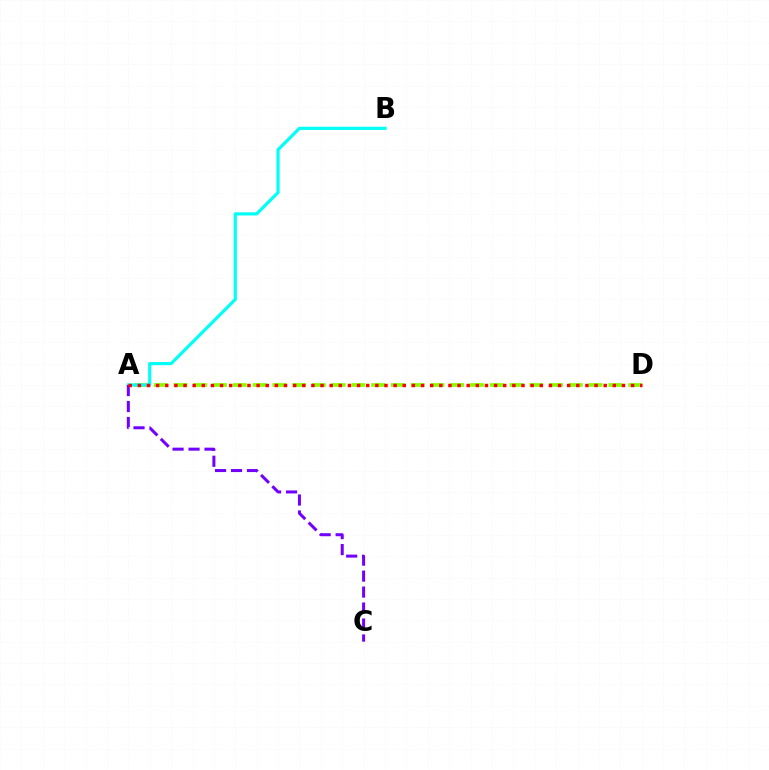{('A', 'D'): [{'color': '#84ff00', 'line_style': 'dashed', 'thickness': 2.69}, {'color': '#ff0000', 'line_style': 'dotted', 'thickness': 2.48}], ('A', 'B'): [{'color': '#00fff6', 'line_style': 'solid', 'thickness': 2.29}], ('A', 'C'): [{'color': '#7200ff', 'line_style': 'dashed', 'thickness': 2.17}]}